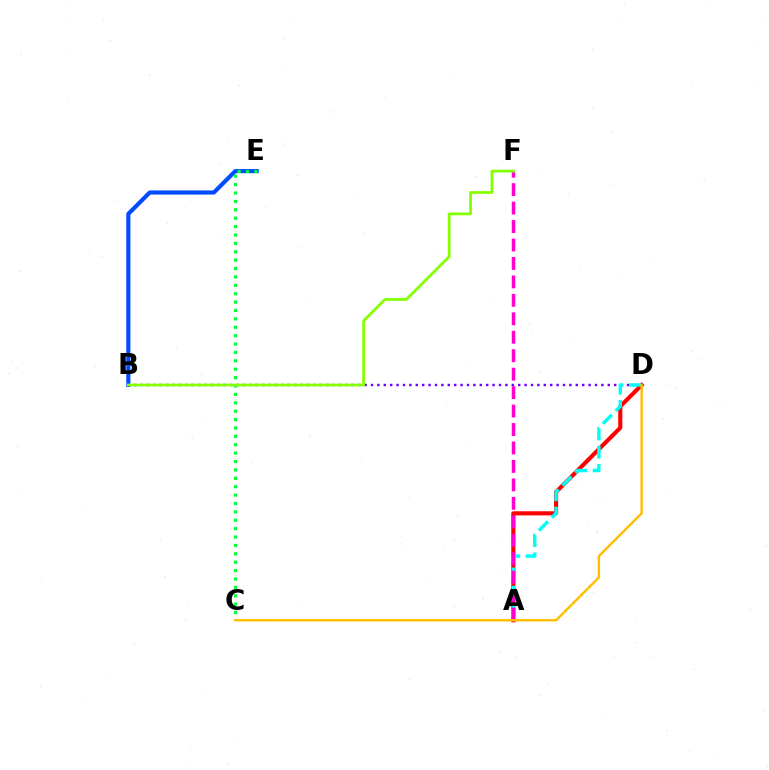{('B', 'E'): [{'color': '#004bff', 'line_style': 'solid', 'thickness': 2.97}], ('A', 'D'): [{'color': '#ff0000', 'line_style': 'solid', 'thickness': 2.96}, {'color': '#00fff6', 'line_style': 'dashed', 'thickness': 2.47}], ('B', 'D'): [{'color': '#7200ff', 'line_style': 'dotted', 'thickness': 1.74}], ('A', 'F'): [{'color': '#ff00cf', 'line_style': 'dashed', 'thickness': 2.51}], ('C', 'E'): [{'color': '#00ff39', 'line_style': 'dotted', 'thickness': 2.28}], ('B', 'F'): [{'color': '#84ff00', 'line_style': 'solid', 'thickness': 1.99}], ('C', 'D'): [{'color': '#ffbd00', 'line_style': 'solid', 'thickness': 1.71}]}